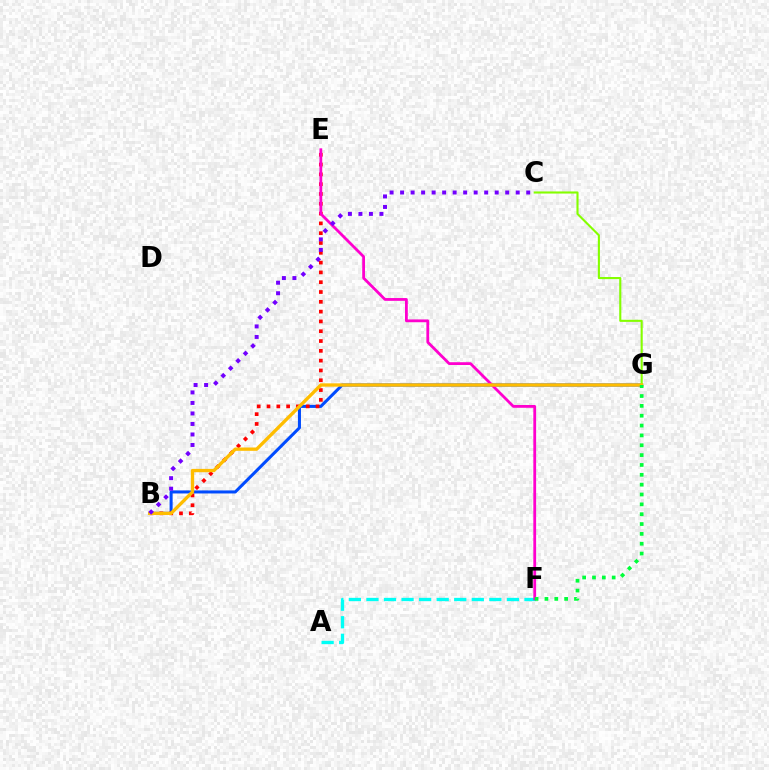{('B', 'G'): [{'color': '#004bff', 'line_style': 'solid', 'thickness': 2.19}, {'color': '#ffbd00', 'line_style': 'solid', 'thickness': 2.4}], ('A', 'F'): [{'color': '#00fff6', 'line_style': 'dashed', 'thickness': 2.39}], ('B', 'E'): [{'color': '#ff0000', 'line_style': 'dotted', 'thickness': 2.66}], ('E', 'F'): [{'color': '#ff00cf', 'line_style': 'solid', 'thickness': 2.01}], ('C', 'G'): [{'color': '#84ff00', 'line_style': 'solid', 'thickness': 1.52}], ('B', 'C'): [{'color': '#7200ff', 'line_style': 'dotted', 'thickness': 2.86}], ('F', 'G'): [{'color': '#00ff39', 'line_style': 'dotted', 'thickness': 2.68}]}